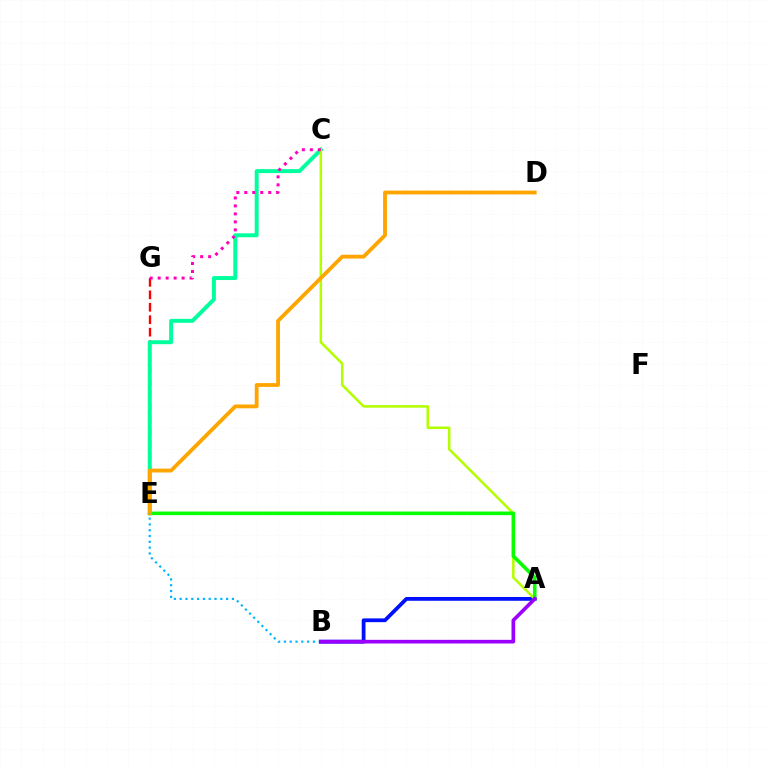{('E', 'G'): [{'color': '#ff0000', 'line_style': 'dashed', 'thickness': 1.69}], ('A', 'B'): [{'color': '#0010ff', 'line_style': 'solid', 'thickness': 2.72}, {'color': '#9b00ff', 'line_style': 'solid', 'thickness': 2.63}], ('C', 'E'): [{'color': '#00ff9d', 'line_style': 'solid', 'thickness': 2.84}], ('A', 'C'): [{'color': '#b3ff00', 'line_style': 'solid', 'thickness': 1.83}], ('C', 'G'): [{'color': '#ff00bd', 'line_style': 'dotted', 'thickness': 2.17}], ('A', 'E'): [{'color': '#08ff00', 'line_style': 'solid', 'thickness': 2.59}], ('D', 'E'): [{'color': '#ffa500', 'line_style': 'solid', 'thickness': 2.75}], ('B', 'E'): [{'color': '#00b5ff', 'line_style': 'dotted', 'thickness': 1.58}]}